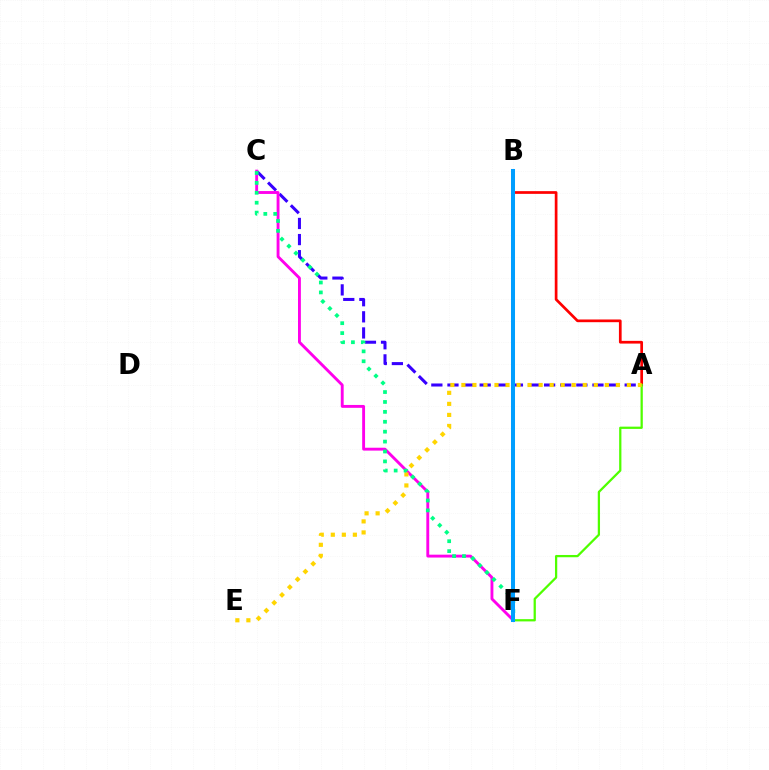{('A', 'C'): [{'color': '#3700ff', 'line_style': 'dashed', 'thickness': 2.19}], ('C', 'F'): [{'color': '#ff00ed', 'line_style': 'solid', 'thickness': 2.07}, {'color': '#00ff86', 'line_style': 'dotted', 'thickness': 2.69}], ('A', 'B'): [{'color': '#ff0000', 'line_style': 'solid', 'thickness': 1.95}], ('A', 'F'): [{'color': '#4fff00', 'line_style': 'solid', 'thickness': 1.63}], ('A', 'E'): [{'color': '#ffd500', 'line_style': 'dotted', 'thickness': 3.0}], ('B', 'F'): [{'color': '#009eff', 'line_style': 'solid', 'thickness': 2.9}]}